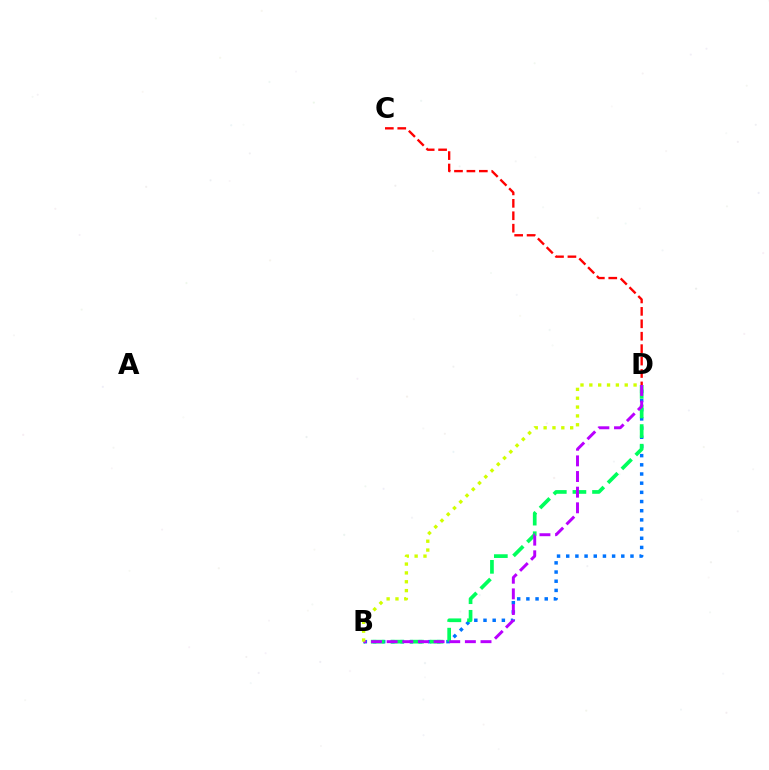{('B', 'D'): [{'color': '#0074ff', 'line_style': 'dotted', 'thickness': 2.49}, {'color': '#00ff5c', 'line_style': 'dashed', 'thickness': 2.66}, {'color': '#b900ff', 'line_style': 'dashed', 'thickness': 2.13}, {'color': '#d1ff00', 'line_style': 'dotted', 'thickness': 2.4}], ('C', 'D'): [{'color': '#ff0000', 'line_style': 'dashed', 'thickness': 1.69}]}